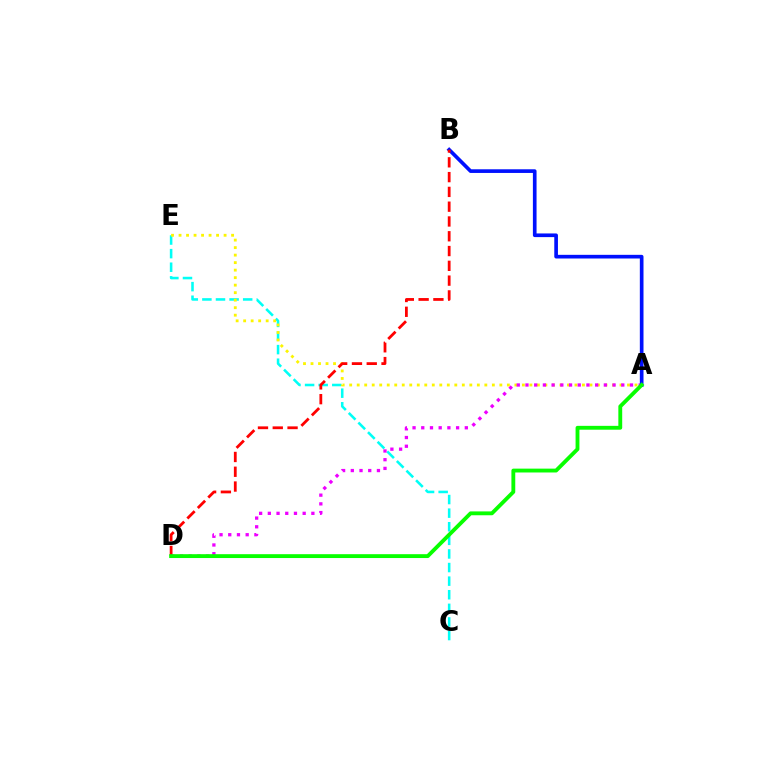{('C', 'E'): [{'color': '#00fff6', 'line_style': 'dashed', 'thickness': 1.85}], ('A', 'E'): [{'color': '#fcf500', 'line_style': 'dotted', 'thickness': 2.04}], ('A', 'D'): [{'color': '#ee00ff', 'line_style': 'dotted', 'thickness': 2.37}, {'color': '#08ff00', 'line_style': 'solid', 'thickness': 2.77}], ('A', 'B'): [{'color': '#0010ff', 'line_style': 'solid', 'thickness': 2.64}], ('B', 'D'): [{'color': '#ff0000', 'line_style': 'dashed', 'thickness': 2.01}]}